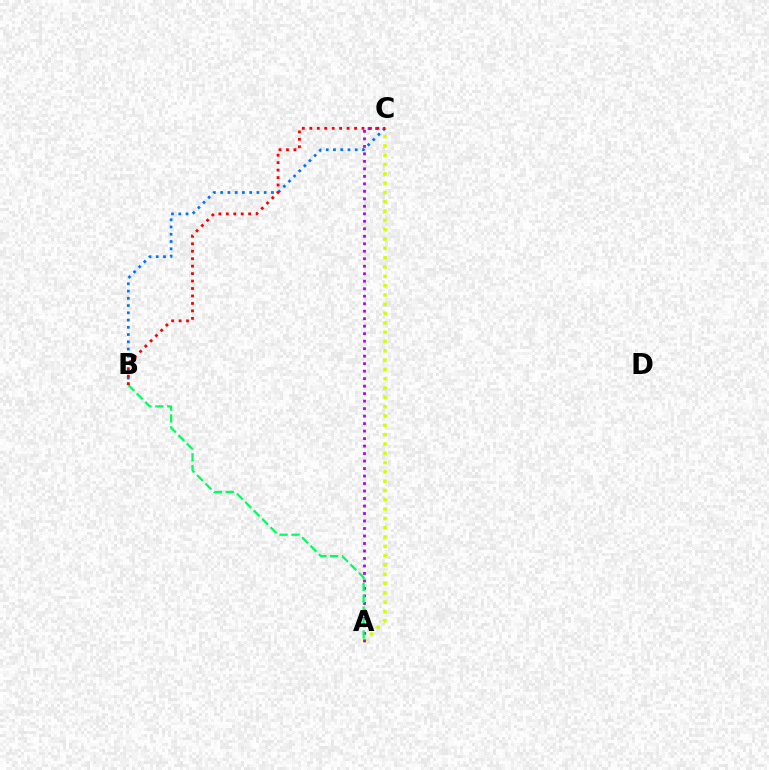{('B', 'C'): [{'color': '#0074ff', 'line_style': 'dotted', 'thickness': 1.97}, {'color': '#ff0000', 'line_style': 'dotted', 'thickness': 2.03}], ('A', 'C'): [{'color': '#d1ff00', 'line_style': 'dotted', 'thickness': 2.53}, {'color': '#b900ff', 'line_style': 'dotted', 'thickness': 2.04}], ('A', 'B'): [{'color': '#00ff5c', 'line_style': 'dashed', 'thickness': 1.62}]}